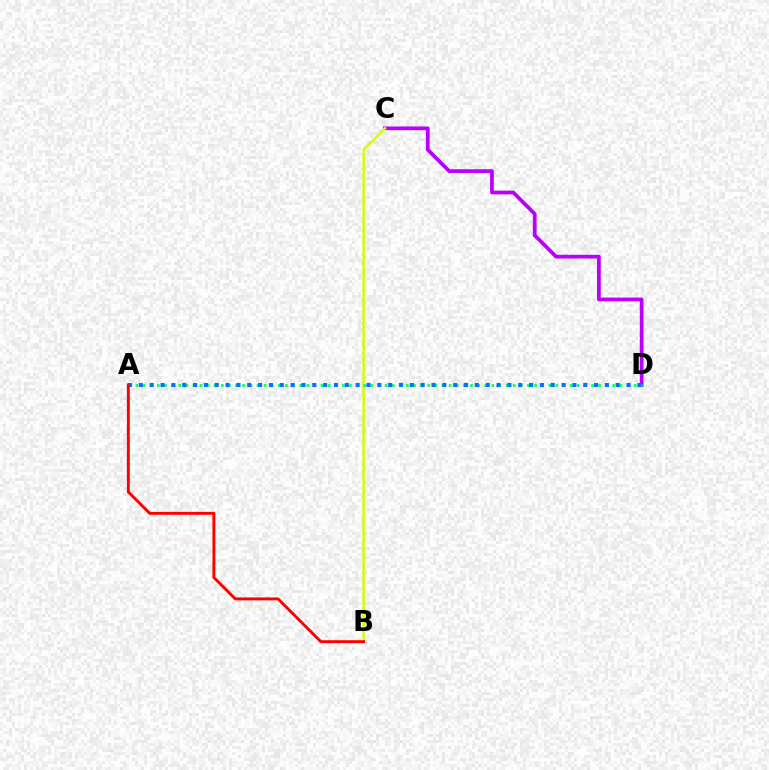{('C', 'D'): [{'color': '#b900ff', 'line_style': 'solid', 'thickness': 2.69}], ('B', 'C'): [{'color': '#d1ff00', 'line_style': 'solid', 'thickness': 1.79}], ('A', 'D'): [{'color': '#00ff5c', 'line_style': 'dotted', 'thickness': 1.93}, {'color': '#0074ff', 'line_style': 'dotted', 'thickness': 2.94}], ('A', 'B'): [{'color': '#ff0000', 'line_style': 'solid', 'thickness': 2.1}]}